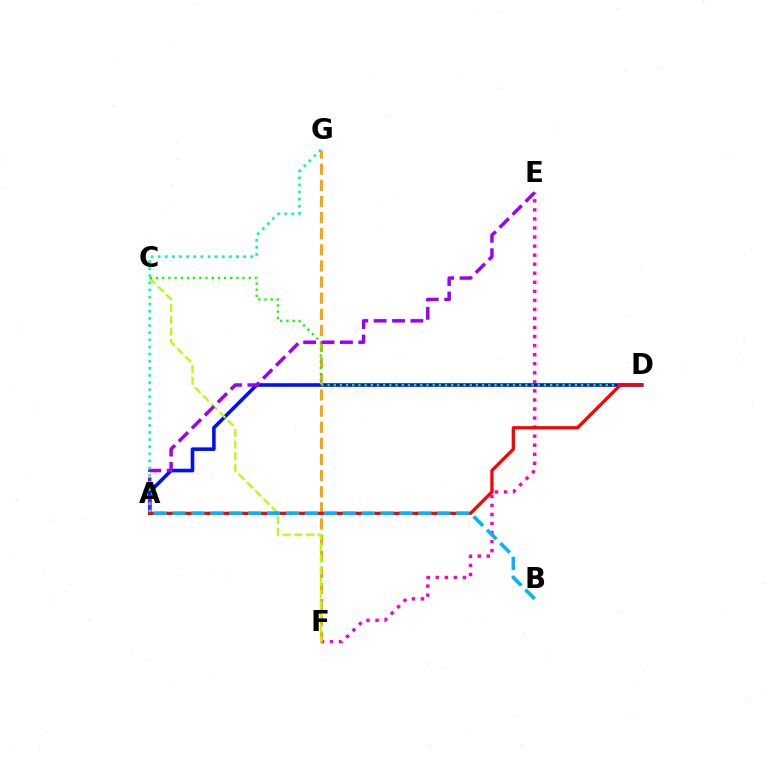{('E', 'F'): [{'color': '#ff00bd', 'line_style': 'dotted', 'thickness': 2.46}], ('A', 'D'): [{'color': '#0010ff', 'line_style': 'solid', 'thickness': 2.59}, {'color': '#ff0000', 'line_style': 'solid', 'thickness': 2.35}], ('F', 'G'): [{'color': '#ffa500', 'line_style': 'dashed', 'thickness': 2.19}], ('C', 'F'): [{'color': '#b3ff00', 'line_style': 'dashed', 'thickness': 1.58}], ('C', 'D'): [{'color': '#08ff00', 'line_style': 'dotted', 'thickness': 1.68}], ('A', 'E'): [{'color': '#9b00ff', 'line_style': 'dashed', 'thickness': 2.5}], ('A', 'G'): [{'color': '#00ff9d', 'line_style': 'dotted', 'thickness': 1.94}], ('A', 'B'): [{'color': '#00b5ff', 'line_style': 'dashed', 'thickness': 2.57}]}